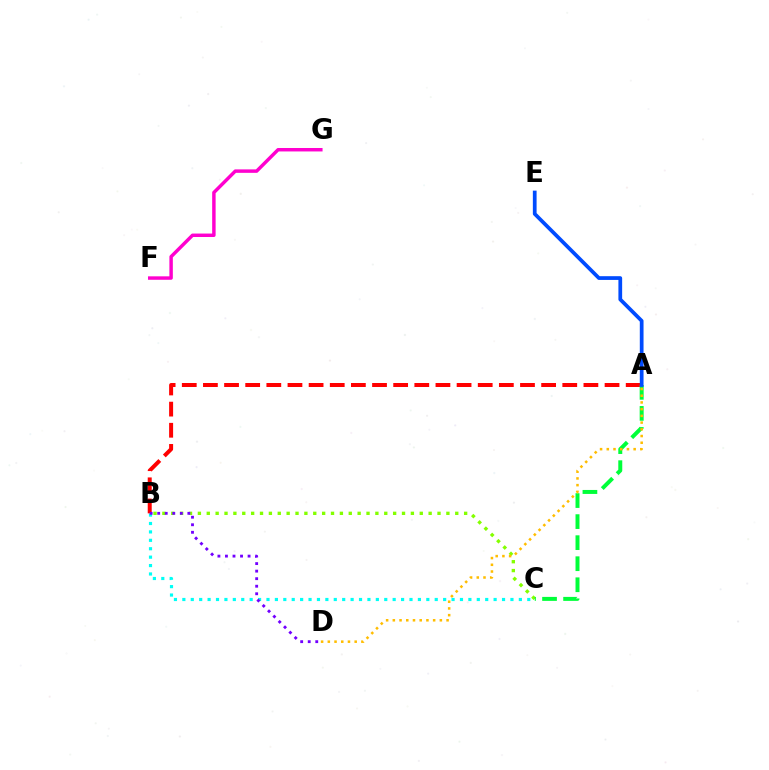{('B', 'C'): [{'color': '#00fff6', 'line_style': 'dotted', 'thickness': 2.29}, {'color': '#84ff00', 'line_style': 'dotted', 'thickness': 2.41}], ('A', 'B'): [{'color': '#ff0000', 'line_style': 'dashed', 'thickness': 2.87}], ('F', 'G'): [{'color': '#ff00cf', 'line_style': 'solid', 'thickness': 2.48}], ('B', 'D'): [{'color': '#7200ff', 'line_style': 'dotted', 'thickness': 2.05}], ('A', 'C'): [{'color': '#00ff39', 'line_style': 'dashed', 'thickness': 2.86}], ('A', 'E'): [{'color': '#004bff', 'line_style': 'solid', 'thickness': 2.69}], ('A', 'D'): [{'color': '#ffbd00', 'line_style': 'dotted', 'thickness': 1.82}]}